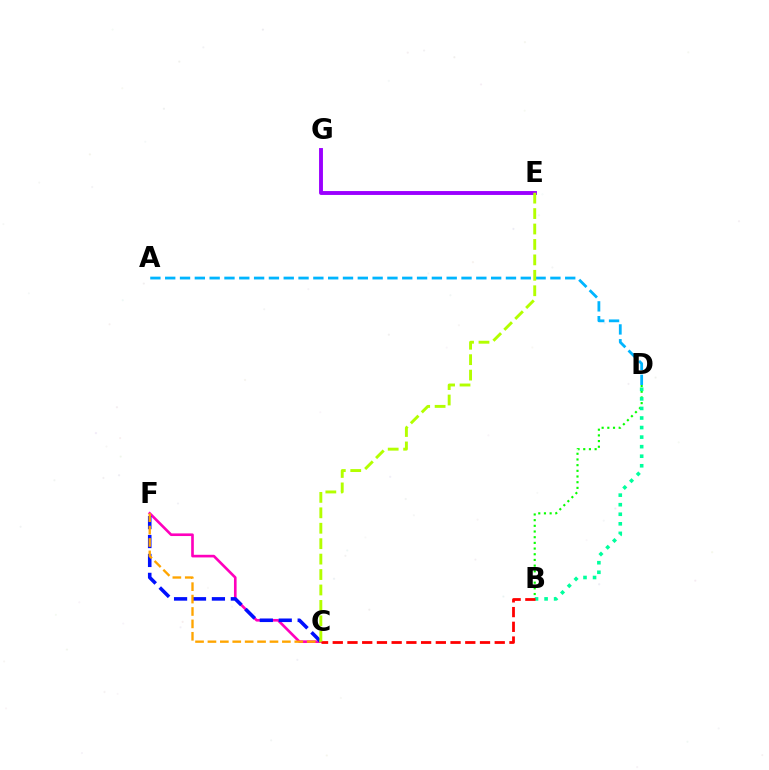{('A', 'D'): [{'color': '#00b5ff', 'line_style': 'dashed', 'thickness': 2.01}], ('B', 'D'): [{'color': '#08ff00', 'line_style': 'dotted', 'thickness': 1.54}, {'color': '#00ff9d', 'line_style': 'dotted', 'thickness': 2.6}], ('C', 'F'): [{'color': '#ff00bd', 'line_style': 'solid', 'thickness': 1.9}, {'color': '#0010ff', 'line_style': 'dashed', 'thickness': 2.57}, {'color': '#ffa500', 'line_style': 'dashed', 'thickness': 1.69}], ('E', 'G'): [{'color': '#9b00ff', 'line_style': 'solid', 'thickness': 2.8}], ('B', 'C'): [{'color': '#ff0000', 'line_style': 'dashed', 'thickness': 2.0}], ('C', 'E'): [{'color': '#b3ff00', 'line_style': 'dashed', 'thickness': 2.1}]}